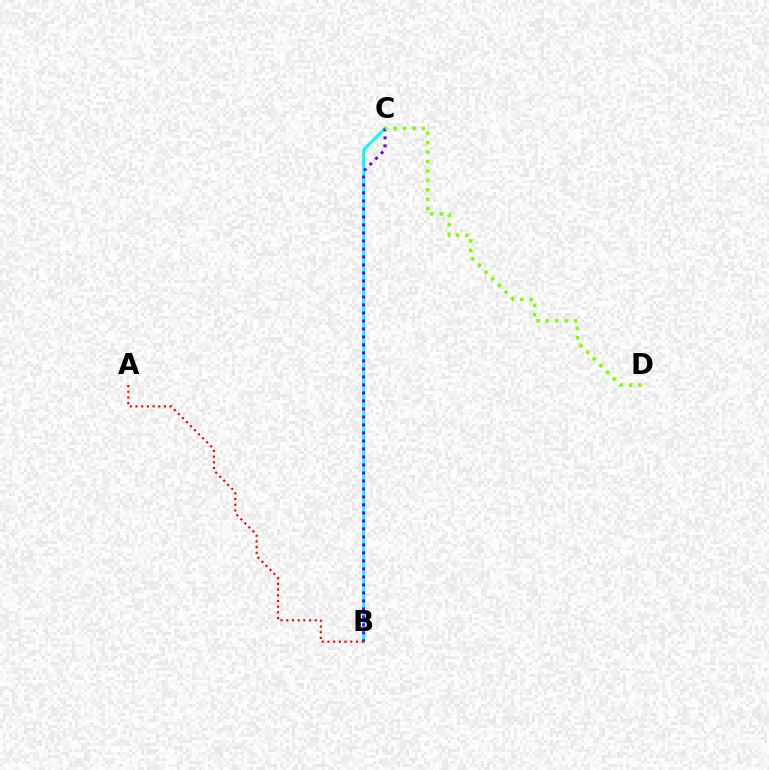{('B', 'C'): [{'color': '#00fff6', 'line_style': 'solid', 'thickness': 2.04}, {'color': '#7200ff', 'line_style': 'dotted', 'thickness': 2.17}], ('A', 'B'): [{'color': '#ff0000', 'line_style': 'dotted', 'thickness': 1.55}], ('C', 'D'): [{'color': '#84ff00', 'line_style': 'dotted', 'thickness': 2.55}]}